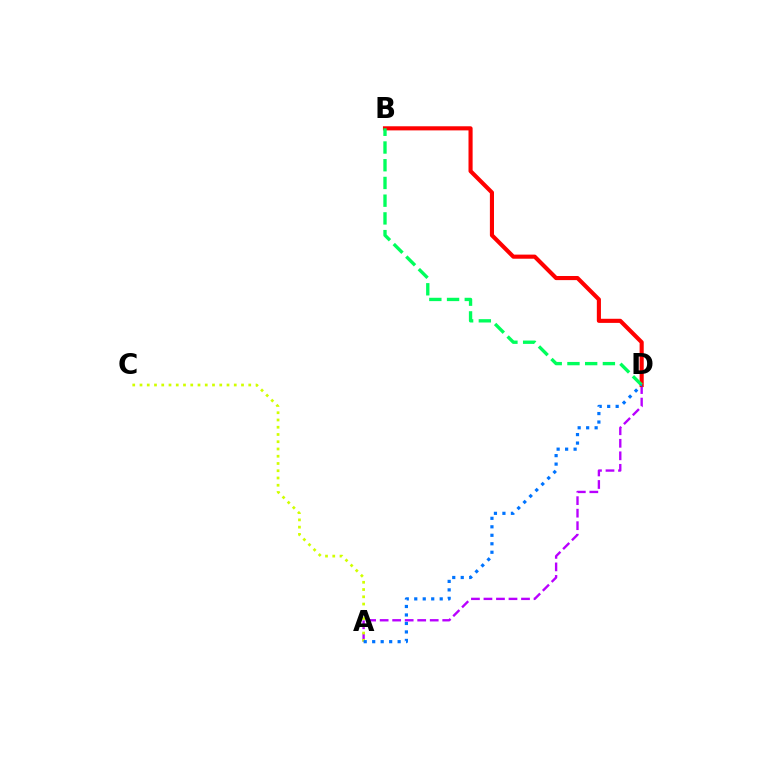{('A', 'D'): [{'color': '#b900ff', 'line_style': 'dashed', 'thickness': 1.7}, {'color': '#0074ff', 'line_style': 'dotted', 'thickness': 2.31}], ('A', 'C'): [{'color': '#d1ff00', 'line_style': 'dotted', 'thickness': 1.97}], ('B', 'D'): [{'color': '#ff0000', 'line_style': 'solid', 'thickness': 2.96}, {'color': '#00ff5c', 'line_style': 'dashed', 'thickness': 2.41}]}